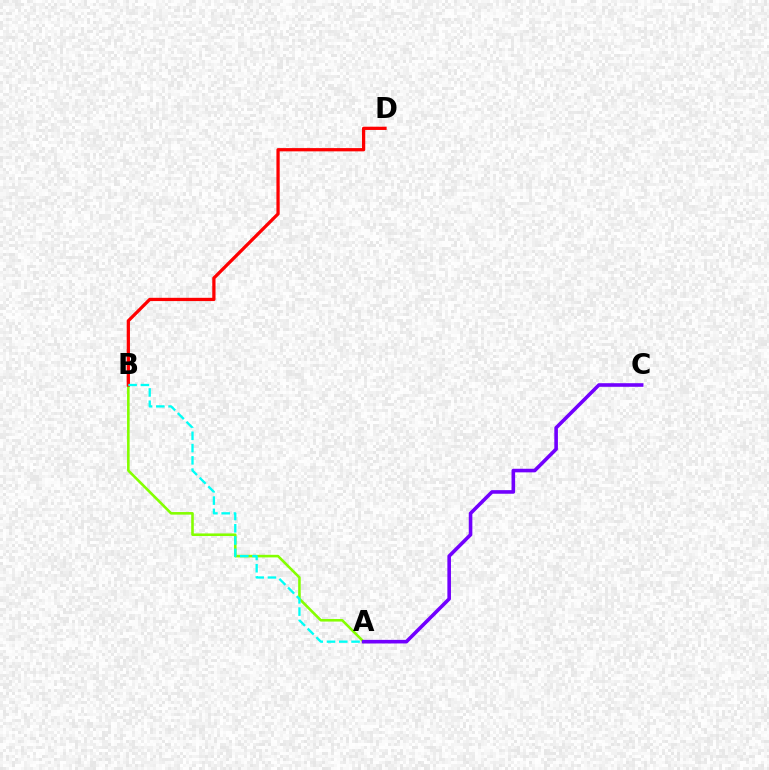{('A', 'B'): [{'color': '#84ff00', 'line_style': 'solid', 'thickness': 1.86}, {'color': '#00fff6', 'line_style': 'dashed', 'thickness': 1.67}], ('B', 'D'): [{'color': '#ff0000', 'line_style': 'solid', 'thickness': 2.35}], ('A', 'C'): [{'color': '#7200ff', 'line_style': 'solid', 'thickness': 2.59}]}